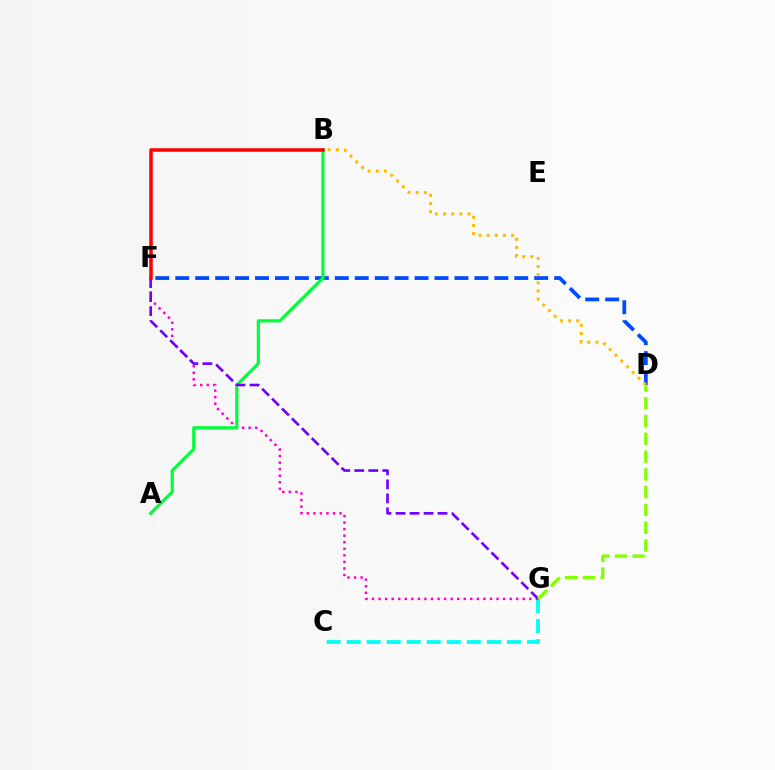{('C', 'G'): [{'color': '#00fff6', 'line_style': 'dashed', 'thickness': 2.72}], ('D', 'F'): [{'color': '#004bff', 'line_style': 'dashed', 'thickness': 2.71}], ('F', 'G'): [{'color': '#ff00cf', 'line_style': 'dotted', 'thickness': 1.78}, {'color': '#7200ff', 'line_style': 'dashed', 'thickness': 1.9}], ('A', 'B'): [{'color': '#00ff39', 'line_style': 'solid', 'thickness': 2.28}], ('B', 'D'): [{'color': '#ffbd00', 'line_style': 'dotted', 'thickness': 2.21}], ('B', 'F'): [{'color': '#ff0000', 'line_style': 'solid', 'thickness': 2.53}], ('D', 'G'): [{'color': '#84ff00', 'line_style': 'dashed', 'thickness': 2.42}]}